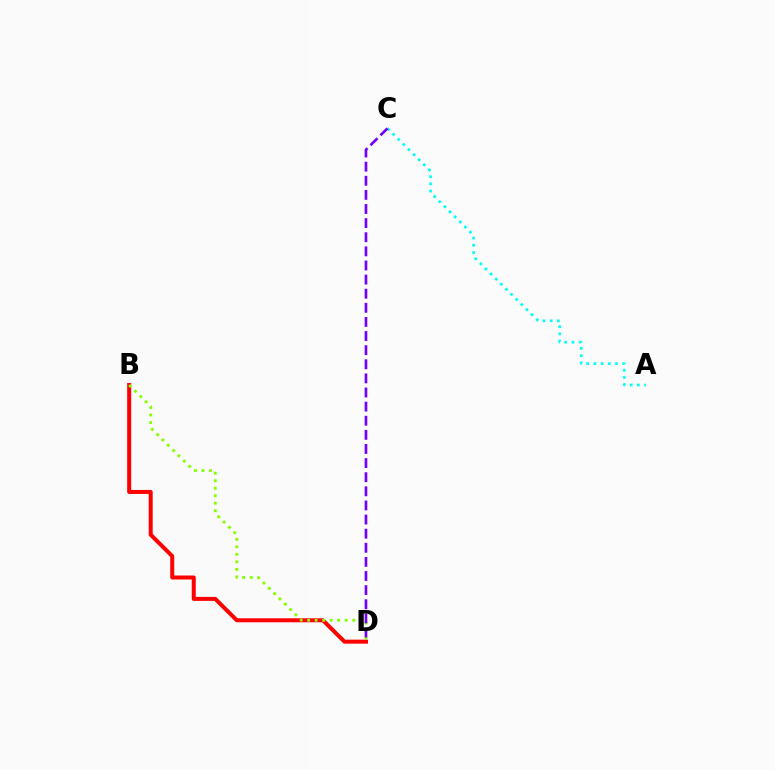{('B', 'D'): [{'color': '#ff0000', 'line_style': 'solid', 'thickness': 2.88}, {'color': '#84ff00', 'line_style': 'dotted', 'thickness': 2.04}], ('A', 'C'): [{'color': '#00fff6', 'line_style': 'dotted', 'thickness': 1.96}], ('C', 'D'): [{'color': '#7200ff', 'line_style': 'dashed', 'thickness': 1.92}]}